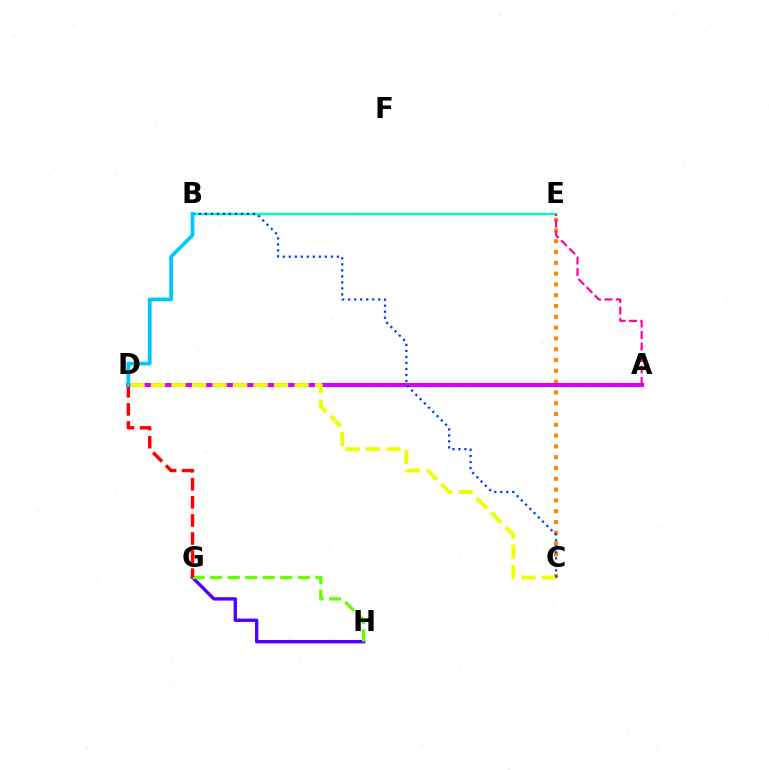{('C', 'E'): [{'color': '#ff8800', 'line_style': 'dotted', 'thickness': 2.93}], ('G', 'H'): [{'color': '#4f00ff', 'line_style': 'solid', 'thickness': 2.43}, {'color': '#66ff00', 'line_style': 'dashed', 'thickness': 2.38}], ('B', 'E'): [{'color': '#00ffaf', 'line_style': 'solid', 'thickness': 1.73}], ('A', 'D'): [{'color': '#00ff27', 'line_style': 'dashed', 'thickness': 2.26}, {'color': '#d600ff', 'line_style': 'solid', 'thickness': 2.93}], ('D', 'G'): [{'color': '#ff0000', 'line_style': 'dashed', 'thickness': 2.46}], ('A', 'E'): [{'color': '#ff00a0', 'line_style': 'dashed', 'thickness': 1.56}], ('C', 'D'): [{'color': '#eeff00', 'line_style': 'dashed', 'thickness': 2.79}], ('B', 'C'): [{'color': '#003fff', 'line_style': 'dotted', 'thickness': 1.63}], ('B', 'D'): [{'color': '#00c7ff', 'line_style': 'solid', 'thickness': 2.69}]}